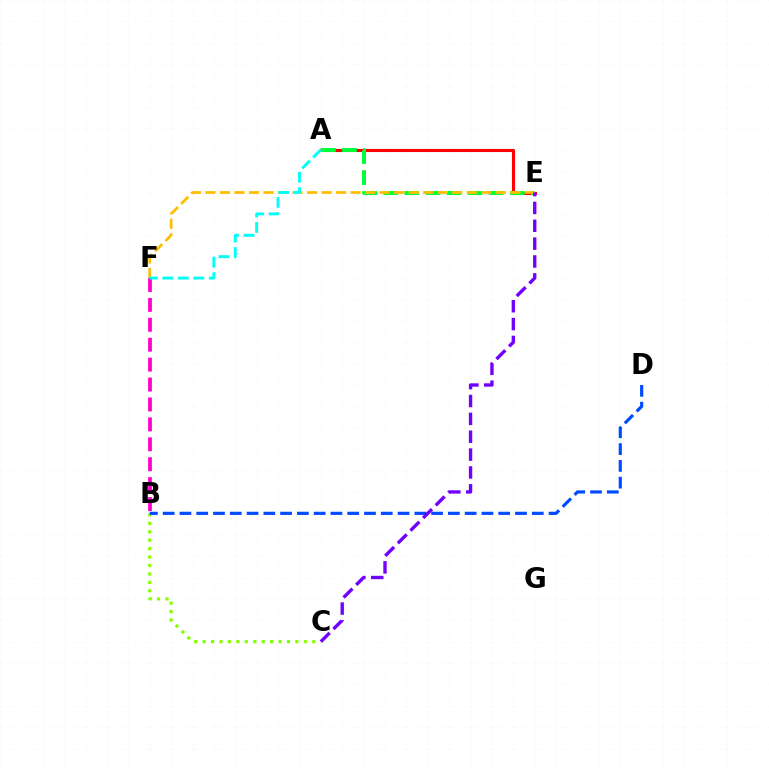{('A', 'E'): [{'color': '#ff0000', 'line_style': 'solid', 'thickness': 2.22}, {'color': '#00ff39', 'line_style': 'dashed', 'thickness': 2.86}], ('B', 'C'): [{'color': '#84ff00', 'line_style': 'dotted', 'thickness': 2.29}], ('B', 'D'): [{'color': '#004bff', 'line_style': 'dashed', 'thickness': 2.28}], ('B', 'F'): [{'color': '#ff00cf', 'line_style': 'dashed', 'thickness': 2.71}], ('E', 'F'): [{'color': '#ffbd00', 'line_style': 'dashed', 'thickness': 1.97}], ('C', 'E'): [{'color': '#7200ff', 'line_style': 'dashed', 'thickness': 2.43}], ('A', 'F'): [{'color': '#00fff6', 'line_style': 'dashed', 'thickness': 2.1}]}